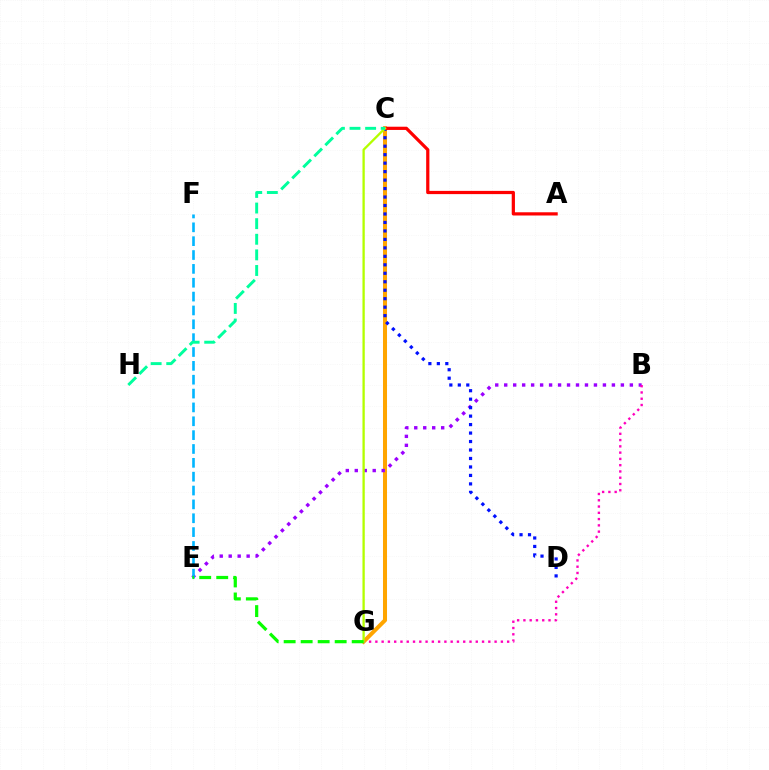{('C', 'G'): [{'color': '#ffa500', 'line_style': 'solid', 'thickness': 2.89}, {'color': '#b3ff00', 'line_style': 'solid', 'thickness': 1.66}], ('B', 'E'): [{'color': '#9b00ff', 'line_style': 'dotted', 'thickness': 2.44}], ('C', 'D'): [{'color': '#0010ff', 'line_style': 'dotted', 'thickness': 2.3}], ('B', 'G'): [{'color': '#ff00bd', 'line_style': 'dotted', 'thickness': 1.7}], ('A', 'C'): [{'color': '#ff0000', 'line_style': 'solid', 'thickness': 2.32}], ('E', 'F'): [{'color': '#00b5ff', 'line_style': 'dashed', 'thickness': 1.88}], ('C', 'H'): [{'color': '#00ff9d', 'line_style': 'dashed', 'thickness': 2.12}], ('E', 'G'): [{'color': '#08ff00', 'line_style': 'dashed', 'thickness': 2.31}]}